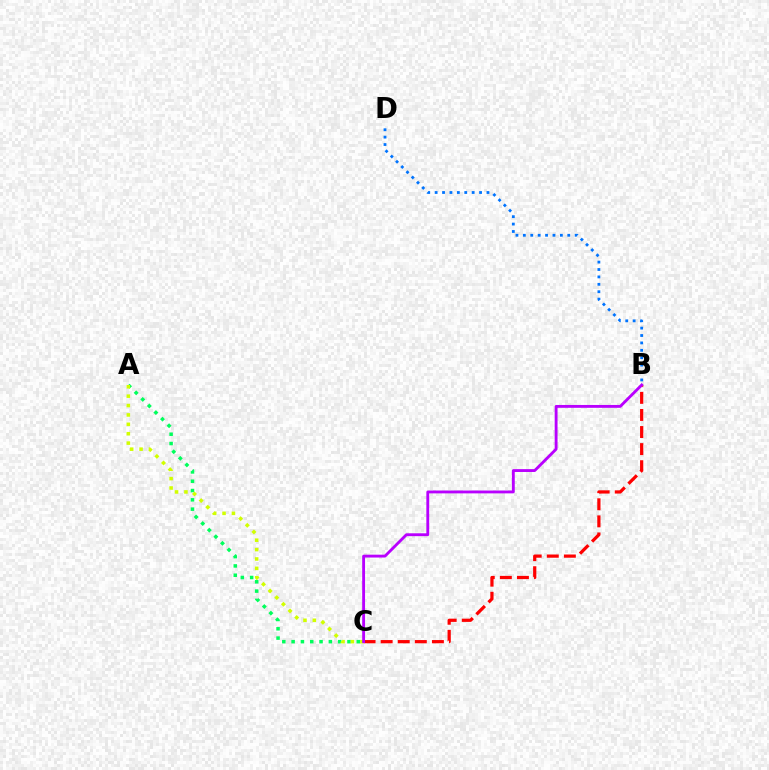{('B', 'D'): [{'color': '#0074ff', 'line_style': 'dotted', 'thickness': 2.01}], ('B', 'C'): [{'color': '#ff0000', 'line_style': 'dashed', 'thickness': 2.32}, {'color': '#b900ff', 'line_style': 'solid', 'thickness': 2.06}], ('A', 'C'): [{'color': '#00ff5c', 'line_style': 'dotted', 'thickness': 2.53}, {'color': '#d1ff00', 'line_style': 'dotted', 'thickness': 2.55}]}